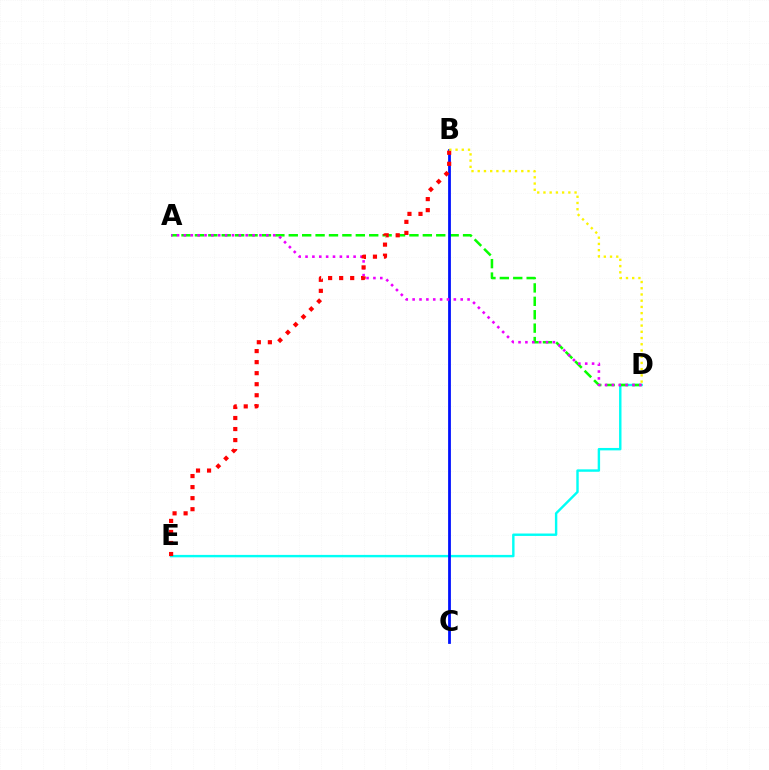{('D', 'E'): [{'color': '#00fff6', 'line_style': 'solid', 'thickness': 1.74}], ('A', 'D'): [{'color': '#08ff00', 'line_style': 'dashed', 'thickness': 1.82}, {'color': '#ee00ff', 'line_style': 'dotted', 'thickness': 1.87}], ('B', 'C'): [{'color': '#0010ff', 'line_style': 'solid', 'thickness': 2.0}], ('B', 'E'): [{'color': '#ff0000', 'line_style': 'dotted', 'thickness': 3.0}], ('B', 'D'): [{'color': '#fcf500', 'line_style': 'dotted', 'thickness': 1.69}]}